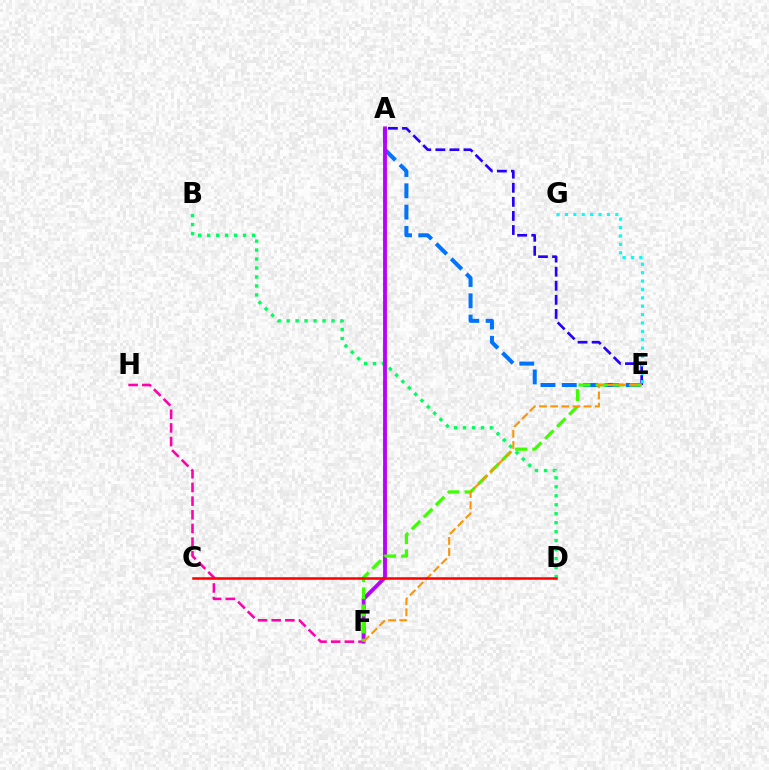{('B', 'D'): [{'color': '#00ff5c', 'line_style': 'dotted', 'thickness': 2.44}], ('F', 'H'): [{'color': '#ff00ac', 'line_style': 'dashed', 'thickness': 1.86}], ('A', 'E'): [{'color': '#2500ff', 'line_style': 'dashed', 'thickness': 1.91}, {'color': '#0074ff', 'line_style': 'dashed', 'thickness': 2.89}], ('A', 'F'): [{'color': '#d1ff00', 'line_style': 'dashed', 'thickness': 2.89}, {'color': '#b900ff', 'line_style': 'solid', 'thickness': 2.75}], ('E', 'F'): [{'color': '#3dff00', 'line_style': 'dashed', 'thickness': 2.32}, {'color': '#ff9400', 'line_style': 'dashed', 'thickness': 1.51}], ('E', 'G'): [{'color': '#00fff6', 'line_style': 'dotted', 'thickness': 2.28}], ('C', 'D'): [{'color': '#ff0000', 'line_style': 'solid', 'thickness': 1.81}]}